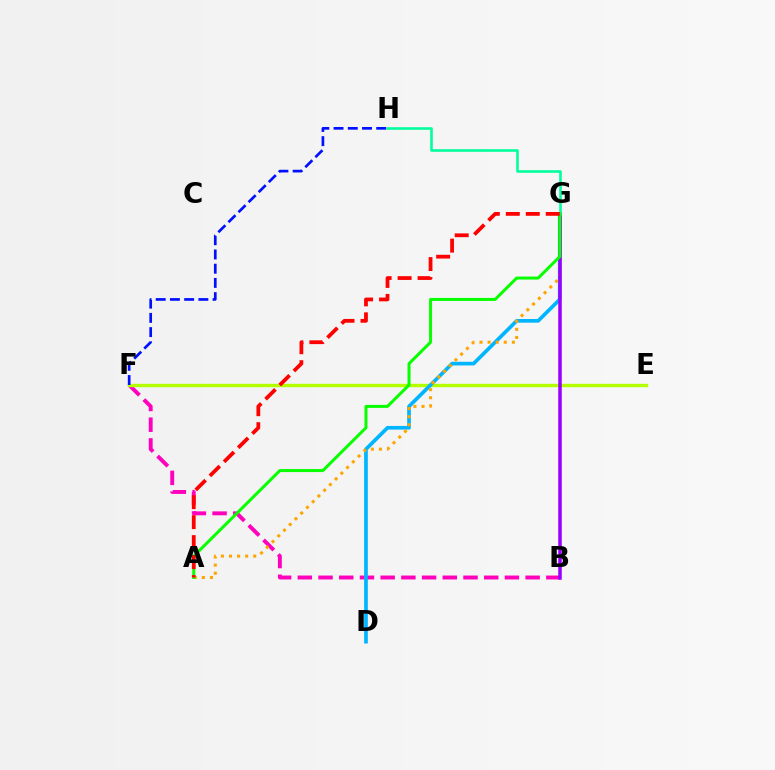{('B', 'F'): [{'color': '#ff00bd', 'line_style': 'dashed', 'thickness': 2.81}], ('E', 'F'): [{'color': '#b3ff00', 'line_style': 'solid', 'thickness': 2.43}], ('D', 'G'): [{'color': '#00b5ff', 'line_style': 'solid', 'thickness': 2.65}], ('A', 'G'): [{'color': '#ffa500', 'line_style': 'dotted', 'thickness': 2.2}, {'color': '#08ff00', 'line_style': 'solid', 'thickness': 2.16}, {'color': '#ff0000', 'line_style': 'dashed', 'thickness': 2.71}], ('F', 'H'): [{'color': '#0010ff', 'line_style': 'dashed', 'thickness': 1.93}], ('B', 'G'): [{'color': '#9b00ff', 'line_style': 'solid', 'thickness': 2.55}], ('G', 'H'): [{'color': '#00ff9d', 'line_style': 'solid', 'thickness': 1.87}]}